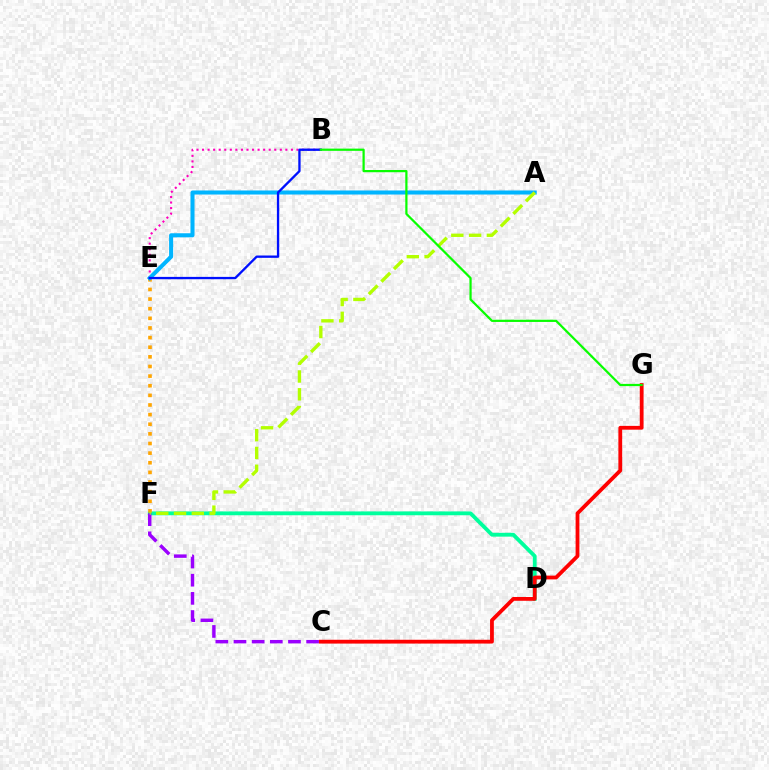{('D', 'F'): [{'color': '#00ff9d', 'line_style': 'solid', 'thickness': 2.76}], ('C', 'F'): [{'color': '#9b00ff', 'line_style': 'dashed', 'thickness': 2.47}], ('C', 'G'): [{'color': '#ff0000', 'line_style': 'solid', 'thickness': 2.73}], ('B', 'E'): [{'color': '#ff00bd', 'line_style': 'dotted', 'thickness': 1.51}, {'color': '#0010ff', 'line_style': 'solid', 'thickness': 1.68}], ('E', 'F'): [{'color': '#ffa500', 'line_style': 'dotted', 'thickness': 2.62}], ('A', 'E'): [{'color': '#00b5ff', 'line_style': 'solid', 'thickness': 2.92}], ('A', 'F'): [{'color': '#b3ff00', 'line_style': 'dashed', 'thickness': 2.42}], ('B', 'G'): [{'color': '#08ff00', 'line_style': 'solid', 'thickness': 1.6}]}